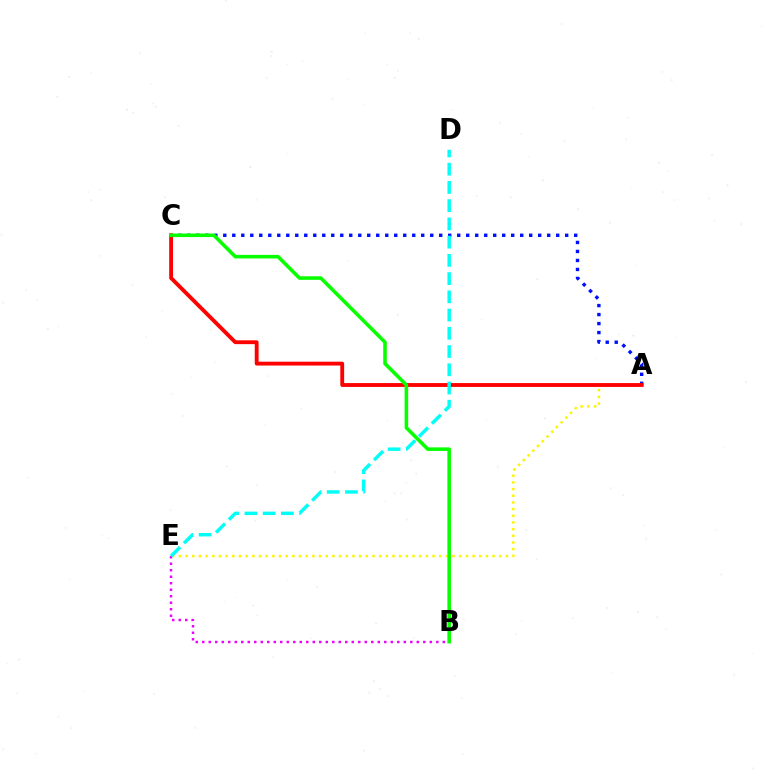{('B', 'E'): [{'color': '#ee00ff', 'line_style': 'dotted', 'thickness': 1.77}], ('A', 'E'): [{'color': '#fcf500', 'line_style': 'dotted', 'thickness': 1.81}], ('A', 'C'): [{'color': '#0010ff', 'line_style': 'dotted', 'thickness': 2.44}, {'color': '#ff0000', 'line_style': 'solid', 'thickness': 2.77}], ('B', 'C'): [{'color': '#08ff00', 'line_style': 'solid', 'thickness': 2.57}], ('D', 'E'): [{'color': '#00fff6', 'line_style': 'dashed', 'thickness': 2.48}]}